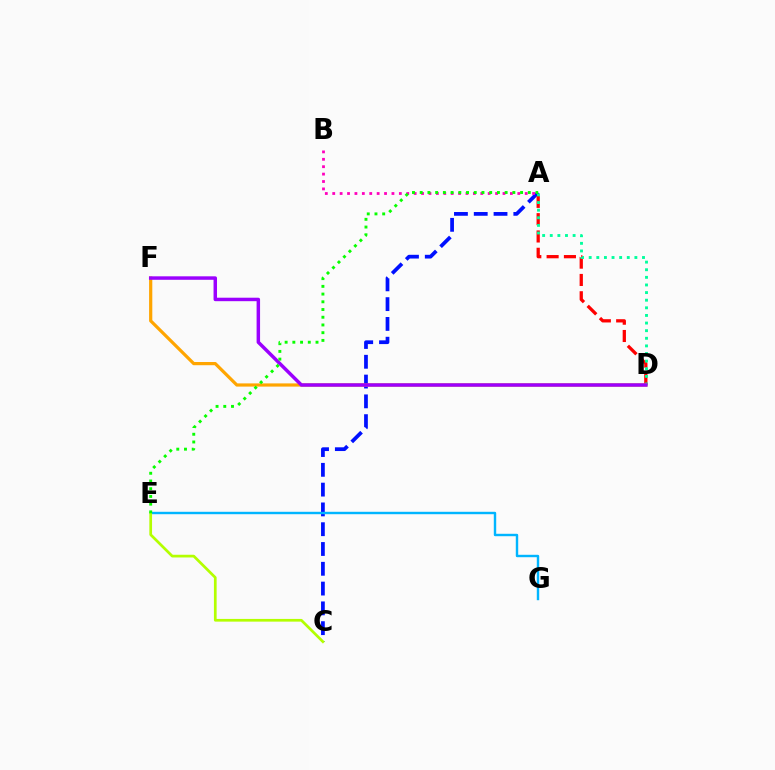{('A', 'C'): [{'color': '#0010ff', 'line_style': 'dashed', 'thickness': 2.69}], ('E', 'G'): [{'color': '#00b5ff', 'line_style': 'solid', 'thickness': 1.74}], ('A', 'D'): [{'color': '#ff0000', 'line_style': 'dashed', 'thickness': 2.35}, {'color': '#00ff9d', 'line_style': 'dotted', 'thickness': 2.07}], ('C', 'E'): [{'color': '#b3ff00', 'line_style': 'solid', 'thickness': 1.95}], ('A', 'B'): [{'color': '#ff00bd', 'line_style': 'dotted', 'thickness': 2.01}], ('D', 'F'): [{'color': '#ffa500', 'line_style': 'solid', 'thickness': 2.31}, {'color': '#9b00ff', 'line_style': 'solid', 'thickness': 2.5}], ('A', 'E'): [{'color': '#08ff00', 'line_style': 'dotted', 'thickness': 2.1}]}